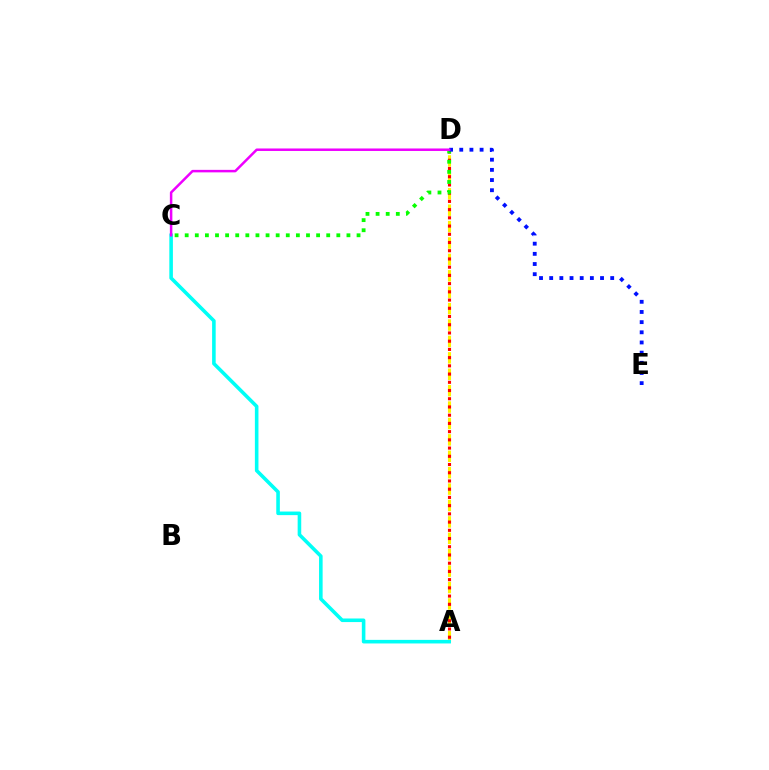{('A', 'D'): [{'color': '#fcf500', 'line_style': 'dashed', 'thickness': 2.23}, {'color': '#ff0000', 'line_style': 'dotted', 'thickness': 2.23}], ('C', 'D'): [{'color': '#08ff00', 'line_style': 'dotted', 'thickness': 2.75}, {'color': '#ee00ff', 'line_style': 'solid', 'thickness': 1.8}], ('D', 'E'): [{'color': '#0010ff', 'line_style': 'dotted', 'thickness': 2.76}], ('A', 'C'): [{'color': '#00fff6', 'line_style': 'solid', 'thickness': 2.58}]}